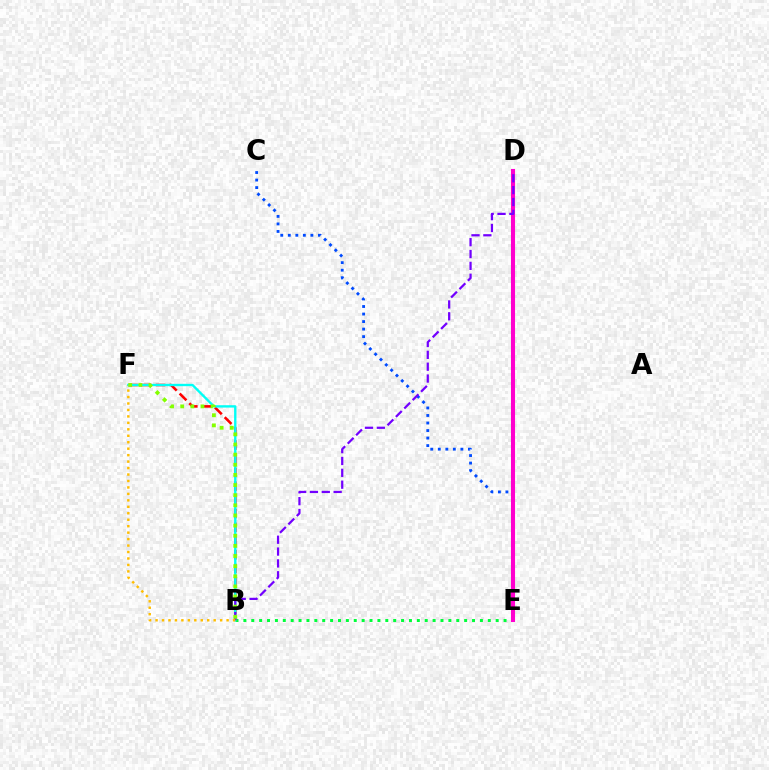{('C', 'E'): [{'color': '#004bff', 'line_style': 'dotted', 'thickness': 2.05}], ('B', 'E'): [{'color': '#00ff39', 'line_style': 'dotted', 'thickness': 2.14}], ('B', 'F'): [{'color': '#ff0000', 'line_style': 'dashed', 'thickness': 1.86}, {'color': '#00fff6', 'line_style': 'solid', 'thickness': 1.7}, {'color': '#84ff00', 'line_style': 'dotted', 'thickness': 2.75}, {'color': '#ffbd00', 'line_style': 'dotted', 'thickness': 1.75}], ('D', 'E'): [{'color': '#ff00cf', 'line_style': 'solid', 'thickness': 2.93}], ('B', 'D'): [{'color': '#7200ff', 'line_style': 'dashed', 'thickness': 1.61}]}